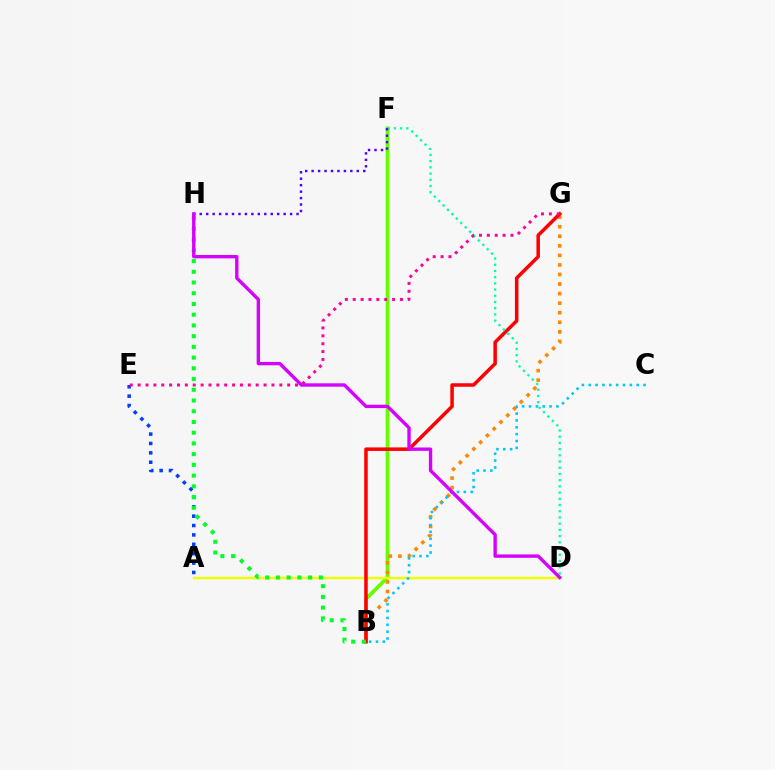{('A', 'E'): [{'color': '#003fff', 'line_style': 'dotted', 'thickness': 2.55}], ('B', 'F'): [{'color': '#66ff00', 'line_style': 'solid', 'thickness': 2.7}], ('A', 'D'): [{'color': '#eeff00', 'line_style': 'solid', 'thickness': 1.75}], ('B', 'G'): [{'color': '#ff8800', 'line_style': 'dotted', 'thickness': 2.6}, {'color': '#ff0000', 'line_style': 'solid', 'thickness': 2.53}], ('D', 'F'): [{'color': '#00ffaf', 'line_style': 'dotted', 'thickness': 1.69}], ('B', 'C'): [{'color': '#00c7ff', 'line_style': 'dotted', 'thickness': 1.86}], ('F', 'H'): [{'color': '#4f00ff', 'line_style': 'dotted', 'thickness': 1.75}], ('B', 'H'): [{'color': '#00ff27', 'line_style': 'dotted', 'thickness': 2.91}], ('D', 'H'): [{'color': '#d600ff', 'line_style': 'solid', 'thickness': 2.42}], ('E', 'G'): [{'color': '#ff00a0', 'line_style': 'dotted', 'thickness': 2.14}]}